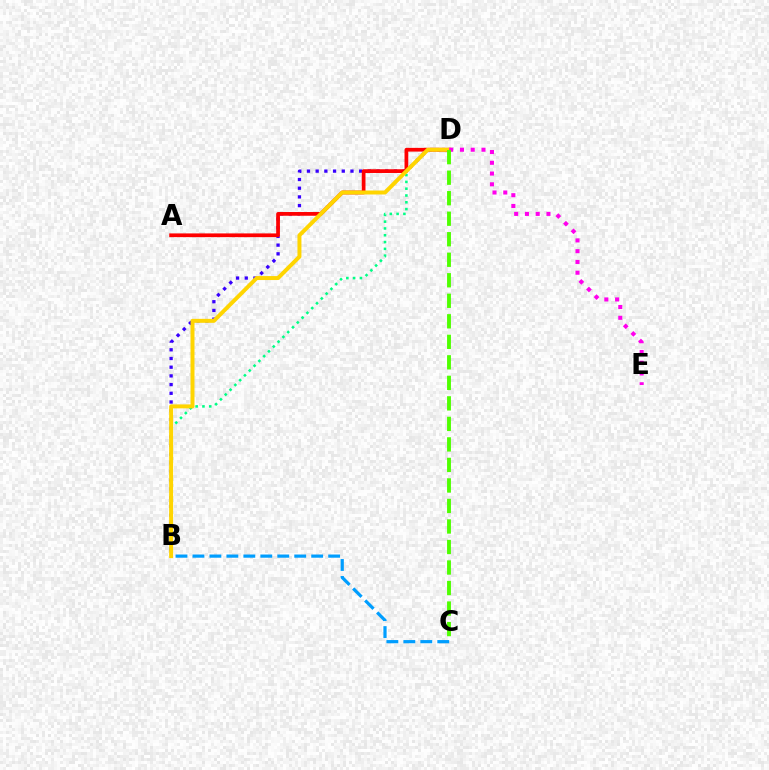{('B', 'D'): [{'color': '#3700ff', 'line_style': 'dotted', 'thickness': 2.36}, {'color': '#00ff86', 'line_style': 'dotted', 'thickness': 1.85}, {'color': '#ffd500', 'line_style': 'solid', 'thickness': 2.86}], ('A', 'D'): [{'color': '#ff0000', 'line_style': 'solid', 'thickness': 2.69}], ('D', 'E'): [{'color': '#ff00ed', 'line_style': 'dotted', 'thickness': 2.92}], ('C', 'D'): [{'color': '#4fff00', 'line_style': 'dashed', 'thickness': 2.79}], ('B', 'C'): [{'color': '#009eff', 'line_style': 'dashed', 'thickness': 2.3}]}